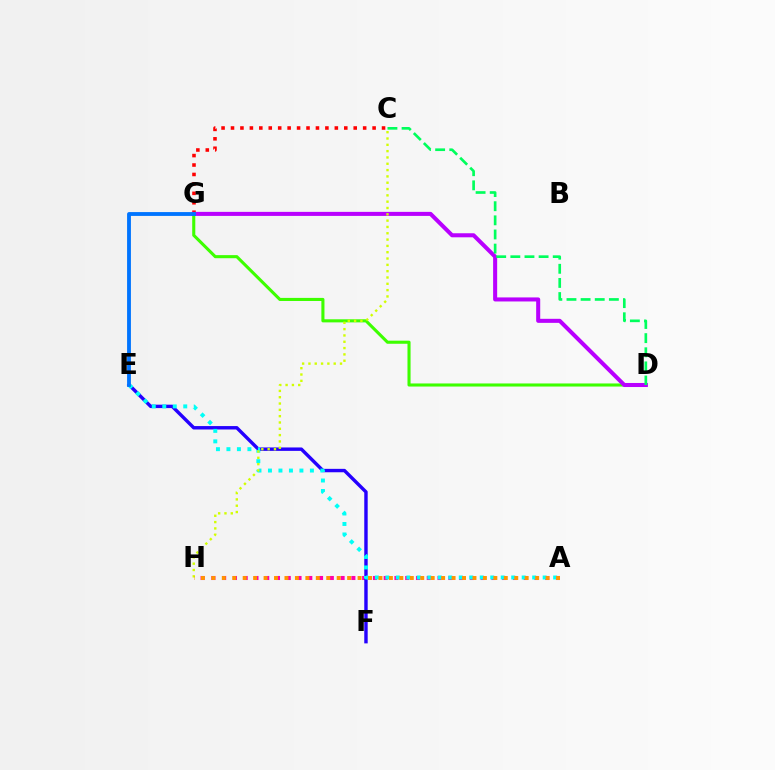{('A', 'H'): [{'color': '#ff00ac', 'line_style': 'dotted', 'thickness': 2.93}, {'color': '#ff9400', 'line_style': 'dotted', 'thickness': 2.84}], ('E', 'F'): [{'color': '#2500ff', 'line_style': 'solid', 'thickness': 2.46}], ('D', 'G'): [{'color': '#3dff00', 'line_style': 'solid', 'thickness': 2.22}, {'color': '#b900ff', 'line_style': 'solid', 'thickness': 2.91}], ('C', 'G'): [{'color': '#ff0000', 'line_style': 'dotted', 'thickness': 2.56}], ('A', 'E'): [{'color': '#00fff6', 'line_style': 'dotted', 'thickness': 2.85}], ('C', 'H'): [{'color': '#d1ff00', 'line_style': 'dotted', 'thickness': 1.72}], ('E', 'G'): [{'color': '#0074ff', 'line_style': 'solid', 'thickness': 2.76}], ('C', 'D'): [{'color': '#00ff5c', 'line_style': 'dashed', 'thickness': 1.92}]}